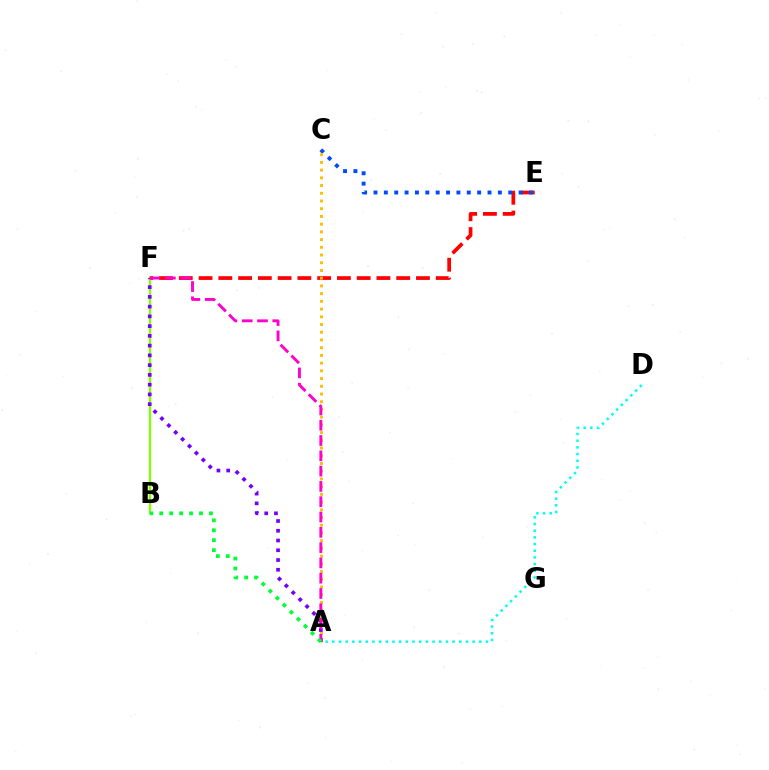{('E', 'F'): [{'color': '#ff0000', 'line_style': 'dashed', 'thickness': 2.69}], ('B', 'F'): [{'color': '#84ff00', 'line_style': 'solid', 'thickness': 1.65}], ('C', 'E'): [{'color': '#004bff', 'line_style': 'dotted', 'thickness': 2.82}], ('A', 'C'): [{'color': '#ffbd00', 'line_style': 'dotted', 'thickness': 2.1}], ('A', 'F'): [{'color': '#7200ff', 'line_style': 'dotted', 'thickness': 2.65}, {'color': '#ff00cf', 'line_style': 'dashed', 'thickness': 2.08}], ('A', 'D'): [{'color': '#00fff6', 'line_style': 'dotted', 'thickness': 1.82}], ('A', 'B'): [{'color': '#00ff39', 'line_style': 'dotted', 'thickness': 2.7}]}